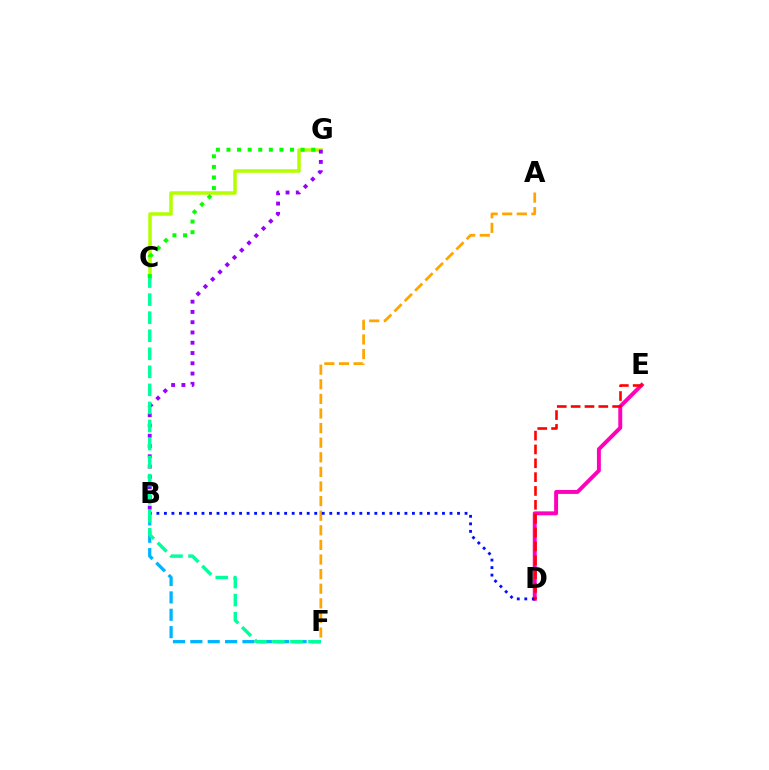{('A', 'F'): [{'color': '#ffa500', 'line_style': 'dashed', 'thickness': 1.98}], ('C', 'G'): [{'color': '#b3ff00', 'line_style': 'solid', 'thickness': 2.53}, {'color': '#08ff00', 'line_style': 'dotted', 'thickness': 2.88}], ('D', 'E'): [{'color': '#ff00bd', 'line_style': 'solid', 'thickness': 2.83}, {'color': '#ff0000', 'line_style': 'dashed', 'thickness': 1.88}], ('B', 'F'): [{'color': '#00b5ff', 'line_style': 'dashed', 'thickness': 2.36}], ('B', 'D'): [{'color': '#0010ff', 'line_style': 'dotted', 'thickness': 2.04}], ('B', 'G'): [{'color': '#9b00ff', 'line_style': 'dotted', 'thickness': 2.79}], ('C', 'F'): [{'color': '#00ff9d', 'line_style': 'dashed', 'thickness': 2.45}]}